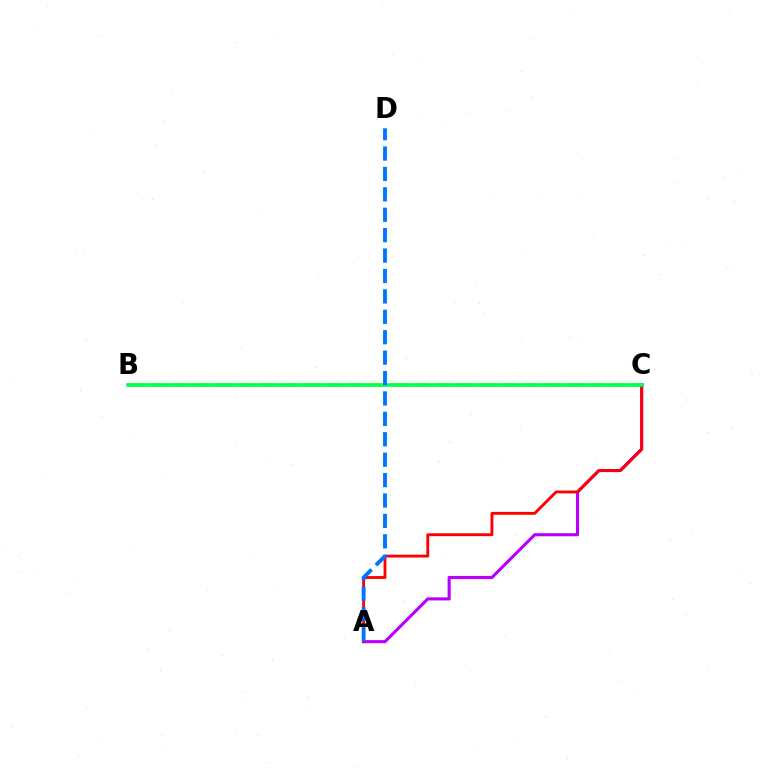{('B', 'C'): [{'color': '#d1ff00', 'line_style': 'dashed', 'thickness': 2.98}, {'color': '#00ff5c', 'line_style': 'solid', 'thickness': 2.61}], ('A', 'C'): [{'color': '#b900ff', 'line_style': 'solid', 'thickness': 2.24}, {'color': '#ff0000', 'line_style': 'solid', 'thickness': 2.06}], ('A', 'D'): [{'color': '#0074ff', 'line_style': 'dashed', 'thickness': 2.77}]}